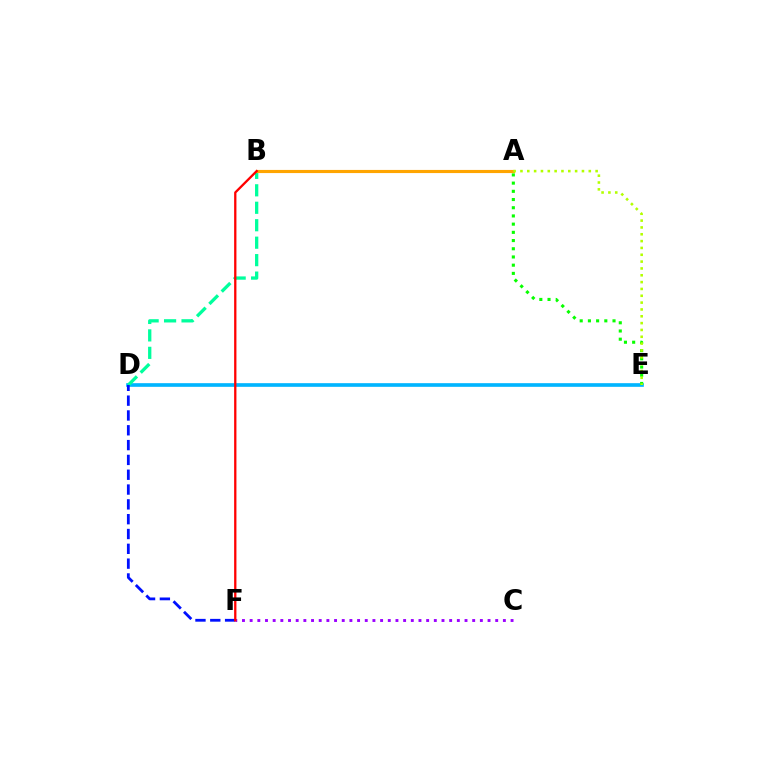{('D', 'E'): [{'color': '#00b5ff', 'line_style': 'solid', 'thickness': 2.63}], ('B', 'D'): [{'color': '#00ff9d', 'line_style': 'dashed', 'thickness': 2.37}], ('A', 'B'): [{'color': '#ff00bd', 'line_style': 'solid', 'thickness': 2.14}, {'color': '#ffa500', 'line_style': 'solid', 'thickness': 2.26}], ('A', 'E'): [{'color': '#08ff00', 'line_style': 'dotted', 'thickness': 2.23}, {'color': '#b3ff00', 'line_style': 'dotted', 'thickness': 1.86}], ('C', 'F'): [{'color': '#9b00ff', 'line_style': 'dotted', 'thickness': 2.08}], ('D', 'F'): [{'color': '#0010ff', 'line_style': 'dashed', 'thickness': 2.01}], ('B', 'F'): [{'color': '#ff0000', 'line_style': 'solid', 'thickness': 1.65}]}